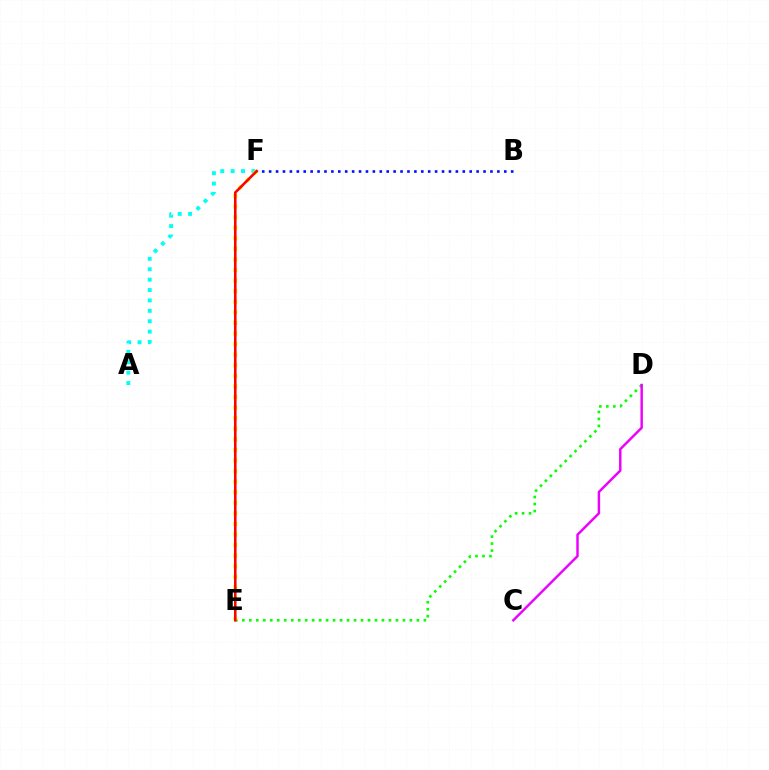{('D', 'E'): [{'color': '#08ff00', 'line_style': 'dotted', 'thickness': 1.9}], ('A', 'F'): [{'color': '#00fff6', 'line_style': 'dotted', 'thickness': 2.83}], ('E', 'F'): [{'color': '#fcf500', 'line_style': 'dotted', 'thickness': 2.87}, {'color': '#ff0000', 'line_style': 'solid', 'thickness': 1.85}], ('C', 'D'): [{'color': '#ee00ff', 'line_style': 'solid', 'thickness': 1.76}], ('B', 'F'): [{'color': '#0010ff', 'line_style': 'dotted', 'thickness': 1.88}]}